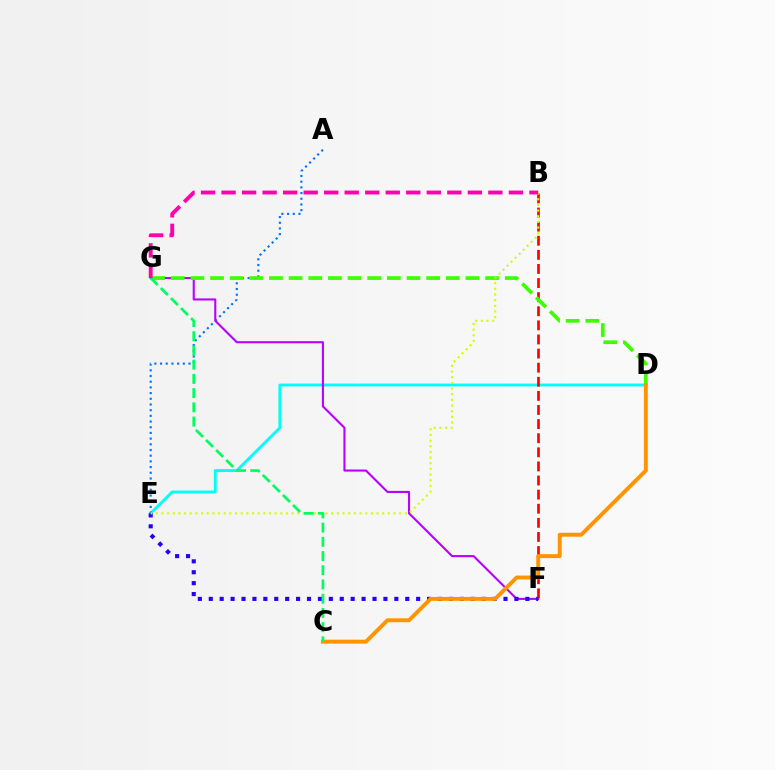{('D', 'E'): [{'color': '#00fff6', 'line_style': 'solid', 'thickness': 2.07}], ('B', 'F'): [{'color': '#ff0000', 'line_style': 'dashed', 'thickness': 1.92}], ('A', 'E'): [{'color': '#0074ff', 'line_style': 'dotted', 'thickness': 1.55}], ('F', 'G'): [{'color': '#b900ff', 'line_style': 'solid', 'thickness': 1.51}], ('E', 'F'): [{'color': '#2500ff', 'line_style': 'dotted', 'thickness': 2.97}], ('D', 'G'): [{'color': '#3dff00', 'line_style': 'dashed', 'thickness': 2.67}], ('C', 'D'): [{'color': '#ff9400', 'line_style': 'solid', 'thickness': 2.82}], ('B', 'E'): [{'color': '#d1ff00', 'line_style': 'dotted', 'thickness': 1.54}], ('C', 'G'): [{'color': '#00ff5c', 'line_style': 'dashed', 'thickness': 1.93}], ('B', 'G'): [{'color': '#ff00ac', 'line_style': 'dashed', 'thickness': 2.79}]}